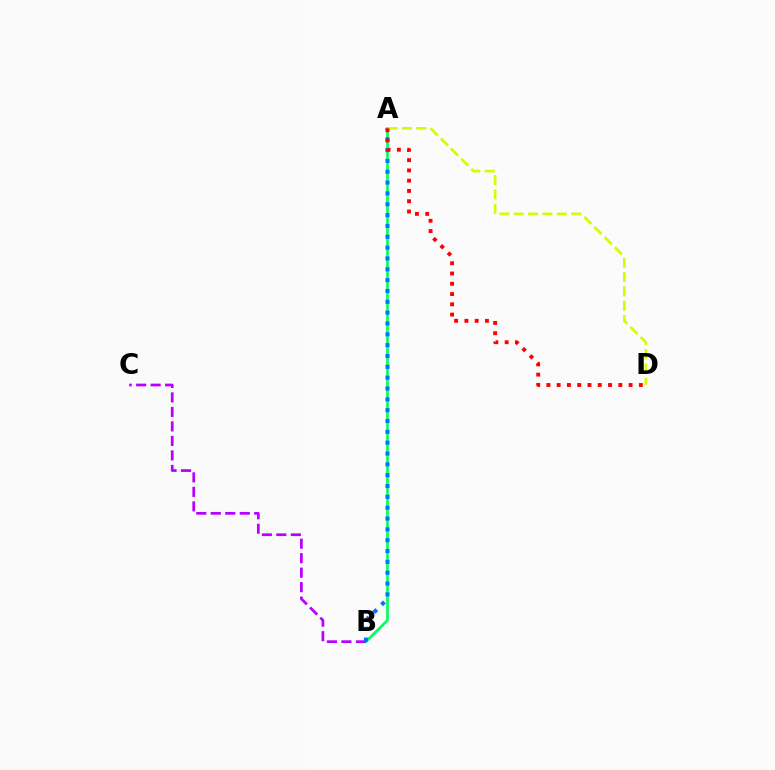{('A', 'B'): [{'color': '#00ff5c', 'line_style': 'solid', 'thickness': 1.93}, {'color': '#0074ff', 'line_style': 'dotted', 'thickness': 2.94}], ('B', 'C'): [{'color': '#b900ff', 'line_style': 'dashed', 'thickness': 1.97}], ('A', 'D'): [{'color': '#d1ff00', 'line_style': 'dashed', 'thickness': 1.95}, {'color': '#ff0000', 'line_style': 'dotted', 'thickness': 2.79}]}